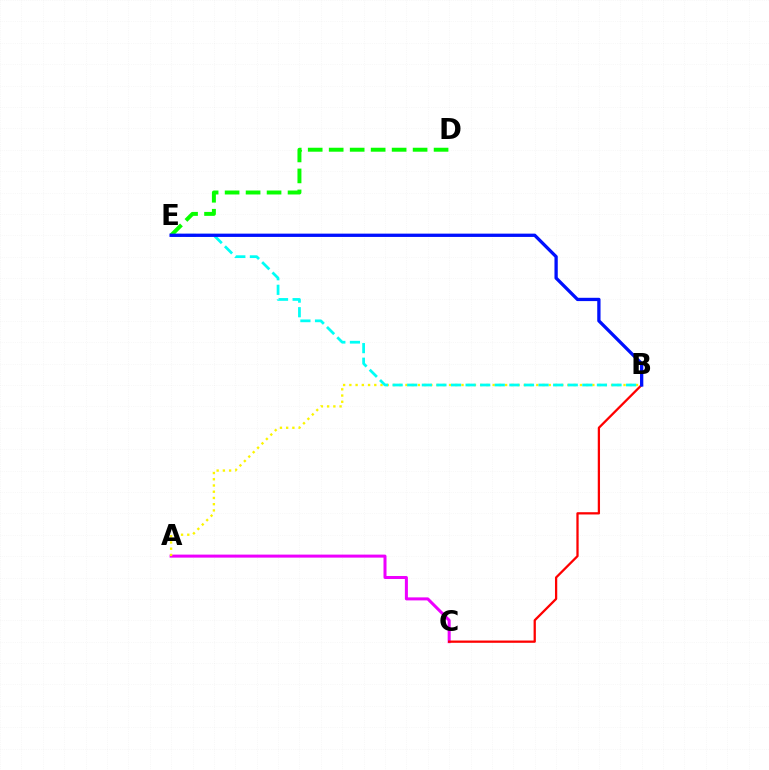{('D', 'E'): [{'color': '#08ff00', 'line_style': 'dashed', 'thickness': 2.85}], ('A', 'C'): [{'color': '#ee00ff', 'line_style': 'solid', 'thickness': 2.17}], ('B', 'C'): [{'color': '#ff0000', 'line_style': 'solid', 'thickness': 1.64}], ('A', 'B'): [{'color': '#fcf500', 'line_style': 'dotted', 'thickness': 1.69}], ('B', 'E'): [{'color': '#00fff6', 'line_style': 'dashed', 'thickness': 1.98}, {'color': '#0010ff', 'line_style': 'solid', 'thickness': 2.37}]}